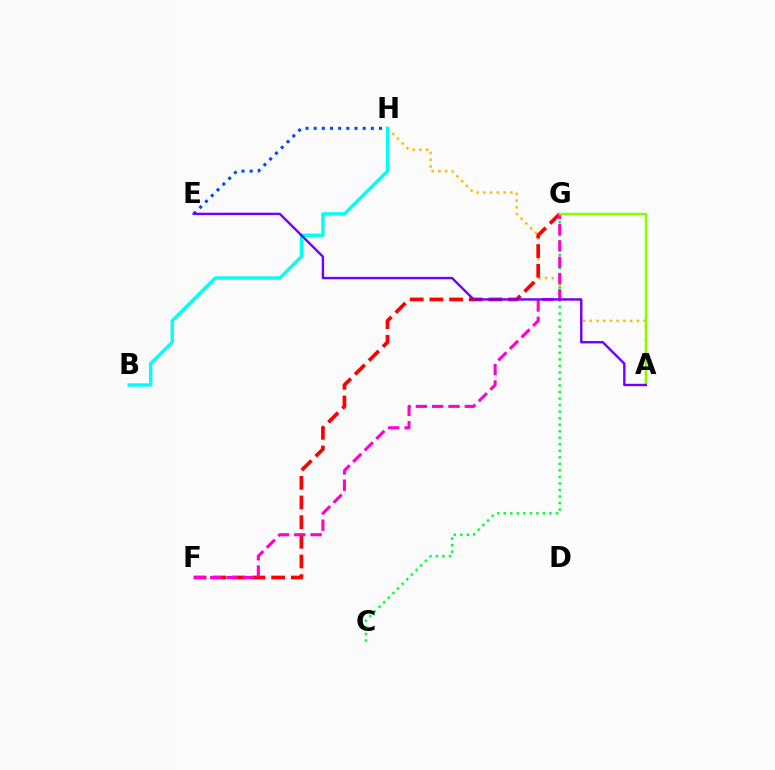{('C', 'G'): [{'color': '#00ff39', 'line_style': 'dotted', 'thickness': 1.77}], ('A', 'H'): [{'color': '#ffbd00', 'line_style': 'dotted', 'thickness': 1.83}], ('F', 'G'): [{'color': '#ff0000', 'line_style': 'dashed', 'thickness': 2.67}, {'color': '#ff00cf', 'line_style': 'dashed', 'thickness': 2.22}], ('E', 'H'): [{'color': '#004bff', 'line_style': 'dotted', 'thickness': 2.22}], ('A', 'G'): [{'color': '#84ff00', 'line_style': 'solid', 'thickness': 1.76}], ('B', 'H'): [{'color': '#00fff6', 'line_style': 'solid', 'thickness': 2.43}], ('A', 'E'): [{'color': '#7200ff', 'line_style': 'solid', 'thickness': 1.73}]}